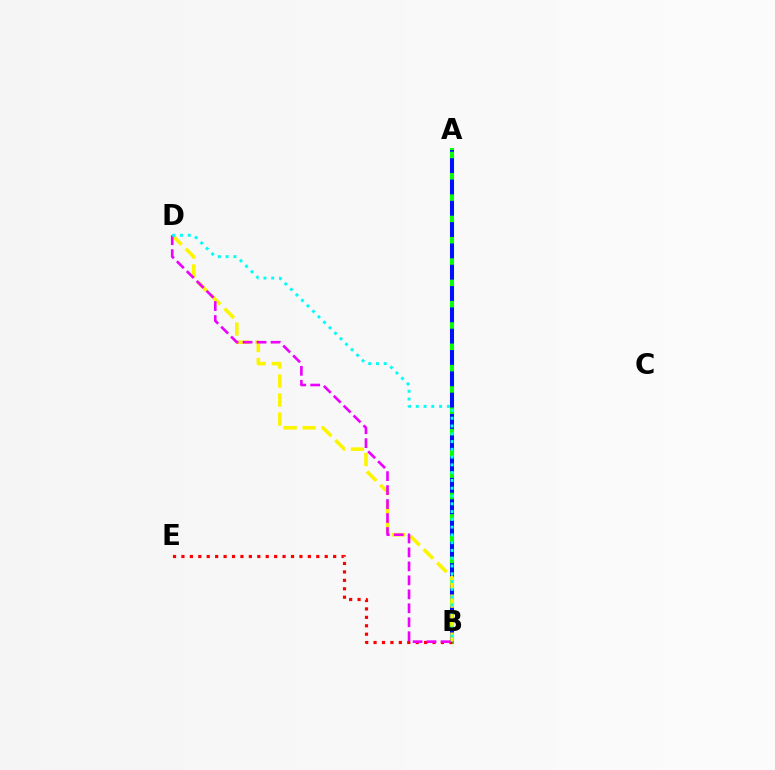{('A', 'B'): [{'color': '#08ff00', 'line_style': 'solid', 'thickness': 2.93}, {'color': '#0010ff', 'line_style': 'dashed', 'thickness': 2.9}], ('B', 'E'): [{'color': '#ff0000', 'line_style': 'dotted', 'thickness': 2.29}], ('B', 'D'): [{'color': '#fcf500', 'line_style': 'dashed', 'thickness': 2.58}, {'color': '#ee00ff', 'line_style': 'dashed', 'thickness': 1.9}, {'color': '#00fff6', 'line_style': 'dotted', 'thickness': 2.11}]}